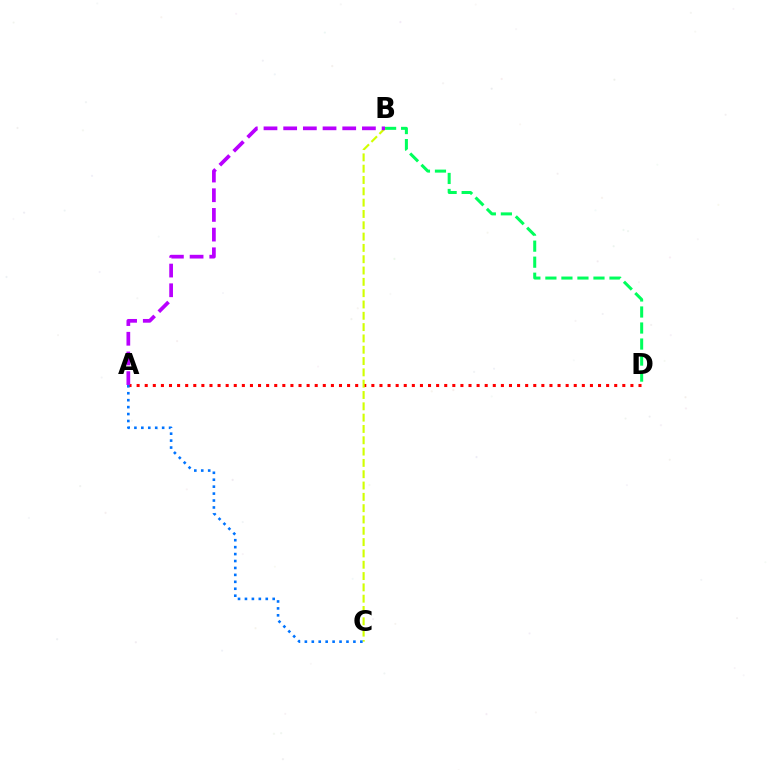{('A', 'D'): [{'color': '#ff0000', 'line_style': 'dotted', 'thickness': 2.2}], ('B', 'D'): [{'color': '#00ff5c', 'line_style': 'dashed', 'thickness': 2.18}], ('B', 'C'): [{'color': '#d1ff00', 'line_style': 'dashed', 'thickness': 1.54}], ('A', 'C'): [{'color': '#0074ff', 'line_style': 'dotted', 'thickness': 1.88}], ('A', 'B'): [{'color': '#b900ff', 'line_style': 'dashed', 'thickness': 2.67}]}